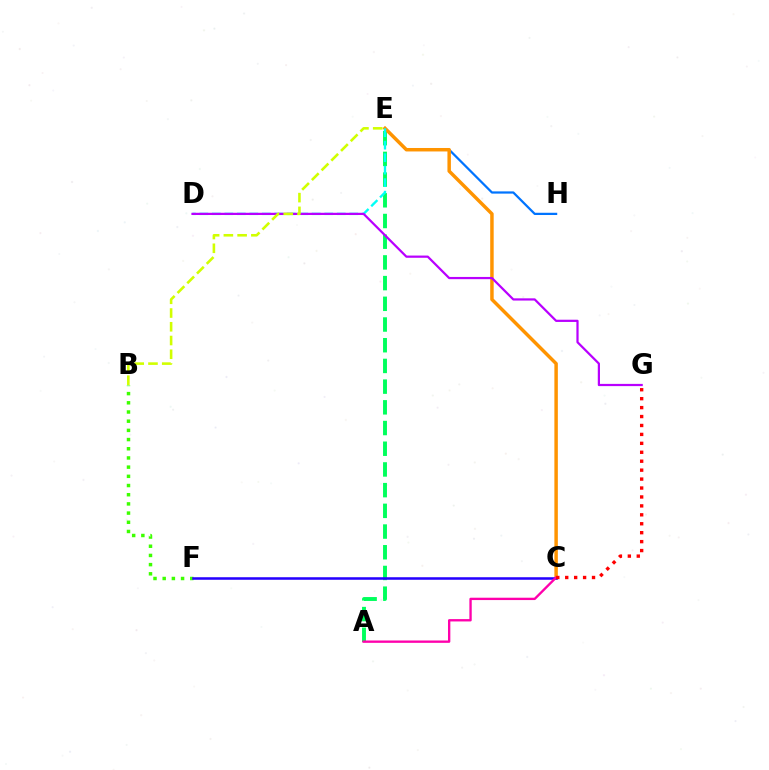{('A', 'E'): [{'color': '#00ff5c', 'line_style': 'dashed', 'thickness': 2.81}], ('E', 'H'): [{'color': '#0074ff', 'line_style': 'solid', 'thickness': 1.61}], ('C', 'E'): [{'color': '#ff9400', 'line_style': 'solid', 'thickness': 2.5}], ('D', 'E'): [{'color': '#00fff6', 'line_style': 'dashed', 'thickness': 1.7}], ('D', 'G'): [{'color': '#b900ff', 'line_style': 'solid', 'thickness': 1.6}], ('B', 'F'): [{'color': '#3dff00', 'line_style': 'dotted', 'thickness': 2.5}], ('C', 'F'): [{'color': '#2500ff', 'line_style': 'solid', 'thickness': 1.83}], ('A', 'C'): [{'color': '#ff00ac', 'line_style': 'solid', 'thickness': 1.69}], ('C', 'G'): [{'color': '#ff0000', 'line_style': 'dotted', 'thickness': 2.43}], ('B', 'E'): [{'color': '#d1ff00', 'line_style': 'dashed', 'thickness': 1.87}]}